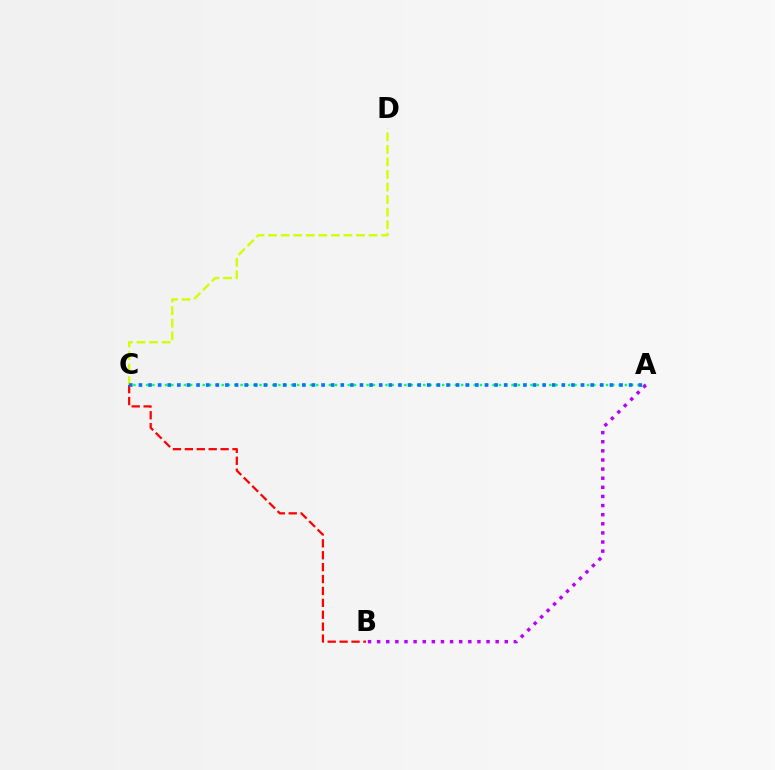{('A', 'C'): [{'color': '#00ff5c', 'line_style': 'dotted', 'thickness': 1.71}, {'color': '#0074ff', 'line_style': 'dotted', 'thickness': 2.61}], ('C', 'D'): [{'color': '#d1ff00', 'line_style': 'dashed', 'thickness': 1.71}], ('A', 'B'): [{'color': '#b900ff', 'line_style': 'dotted', 'thickness': 2.48}], ('B', 'C'): [{'color': '#ff0000', 'line_style': 'dashed', 'thickness': 1.62}]}